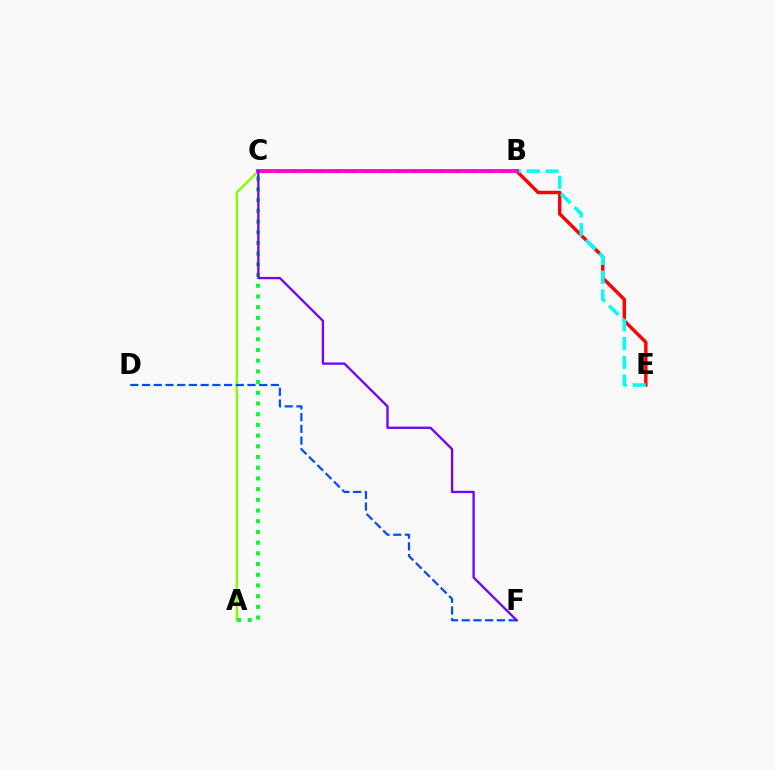{('A', 'C'): [{'color': '#84ff00', 'line_style': 'solid', 'thickness': 1.72}, {'color': '#00ff39', 'line_style': 'dotted', 'thickness': 2.91}], ('B', 'C'): [{'color': '#ffbd00', 'line_style': 'dashed', 'thickness': 2.34}, {'color': '#ff00cf', 'line_style': 'solid', 'thickness': 2.75}], ('B', 'E'): [{'color': '#ff0000', 'line_style': 'solid', 'thickness': 2.48}, {'color': '#00fff6', 'line_style': 'dashed', 'thickness': 2.56}], ('D', 'F'): [{'color': '#004bff', 'line_style': 'dashed', 'thickness': 1.59}], ('C', 'F'): [{'color': '#7200ff', 'line_style': 'solid', 'thickness': 1.67}]}